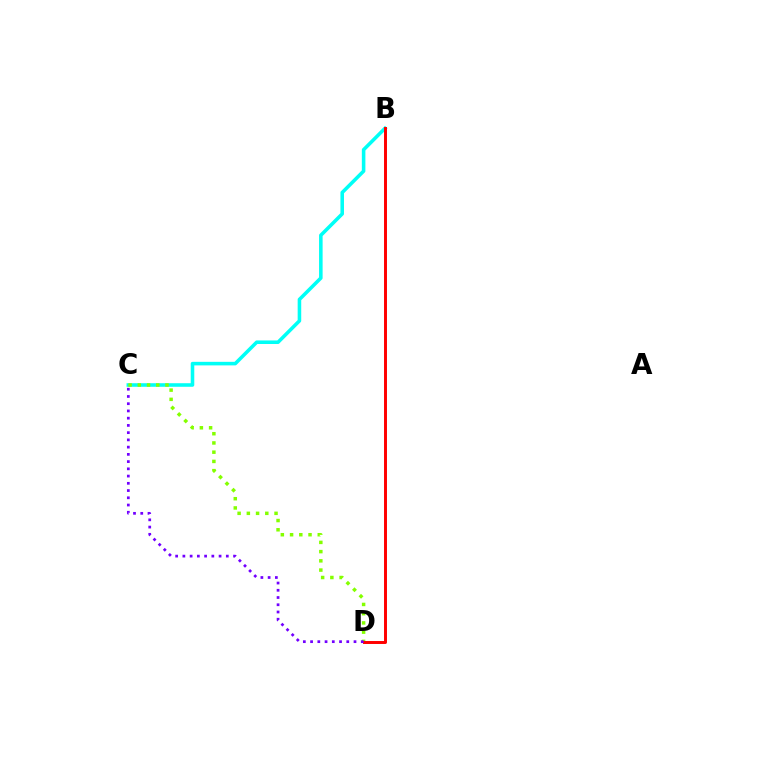{('B', 'C'): [{'color': '#00fff6', 'line_style': 'solid', 'thickness': 2.56}], ('C', 'D'): [{'color': '#84ff00', 'line_style': 'dotted', 'thickness': 2.51}, {'color': '#7200ff', 'line_style': 'dotted', 'thickness': 1.97}], ('B', 'D'): [{'color': '#ff0000', 'line_style': 'solid', 'thickness': 2.13}]}